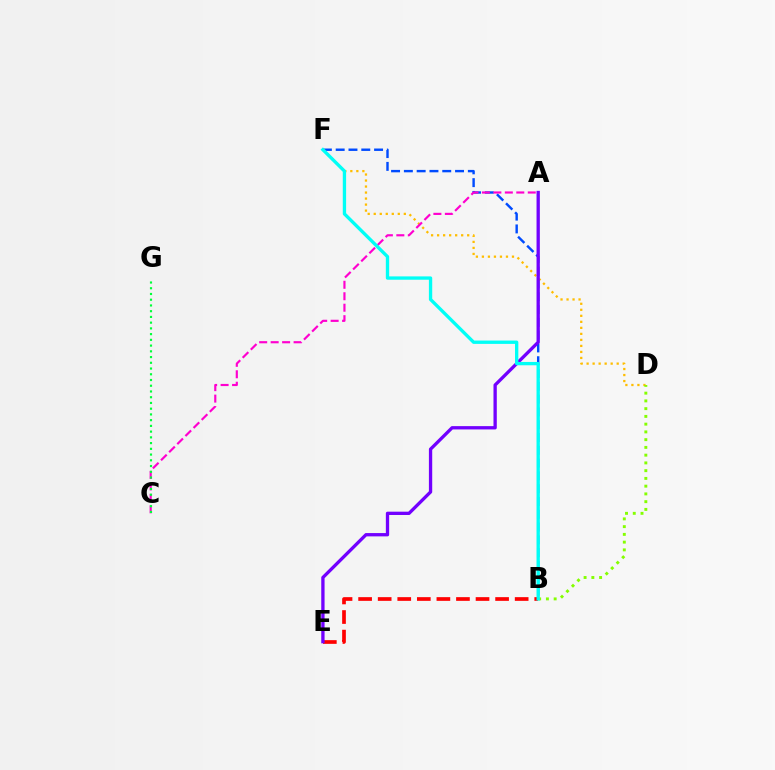{('B', 'E'): [{'color': '#ff0000', 'line_style': 'dashed', 'thickness': 2.66}], ('B', 'F'): [{'color': '#004bff', 'line_style': 'dashed', 'thickness': 1.74}, {'color': '#00fff6', 'line_style': 'solid', 'thickness': 2.4}], ('D', 'F'): [{'color': '#ffbd00', 'line_style': 'dotted', 'thickness': 1.63}], ('A', 'C'): [{'color': '#ff00cf', 'line_style': 'dashed', 'thickness': 1.56}], ('C', 'G'): [{'color': '#00ff39', 'line_style': 'dotted', 'thickness': 1.56}], ('A', 'E'): [{'color': '#7200ff', 'line_style': 'solid', 'thickness': 2.38}], ('B', 'D'): [{'color': '#84ff00', 'line_style': 'dotted', 'thickness': 2.11}]}